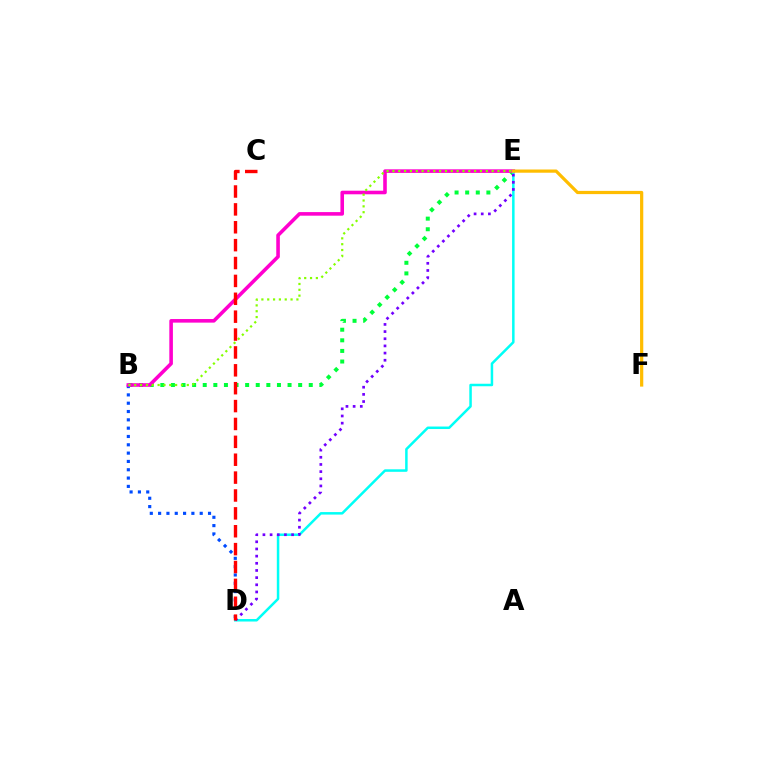{('B', 'D'): [{'color': '#004bff', 'line_style': 'dotted', 'thickness': 2.26}], ('B', 'E'): [{'color': '#00ff39', 'line_style': 'dotted', 'thickness': 2.88}, {'color': '#ff00cf', 'line_style': 'solid', 'thickness': 2.58}, {'color': '#84ff00', 'line_style': 'dotted', 'thickness': 1.59}], ('D', 'E'): [{'color': '#00fff6', 'line_style': 'solid', 'thickness': 1.8}, {'color': '#7200ff', 'line_style': 'dotted', 'thickness': 1.95}], ('C', 'D'): [{'color': '#ff0000', 'line_style': 'dashed', 'thickness': 2.43}], ('E', 'F'): [{'color': '#ffbd00', 'line_style': 'solid', 'thickness': 2.32}]}